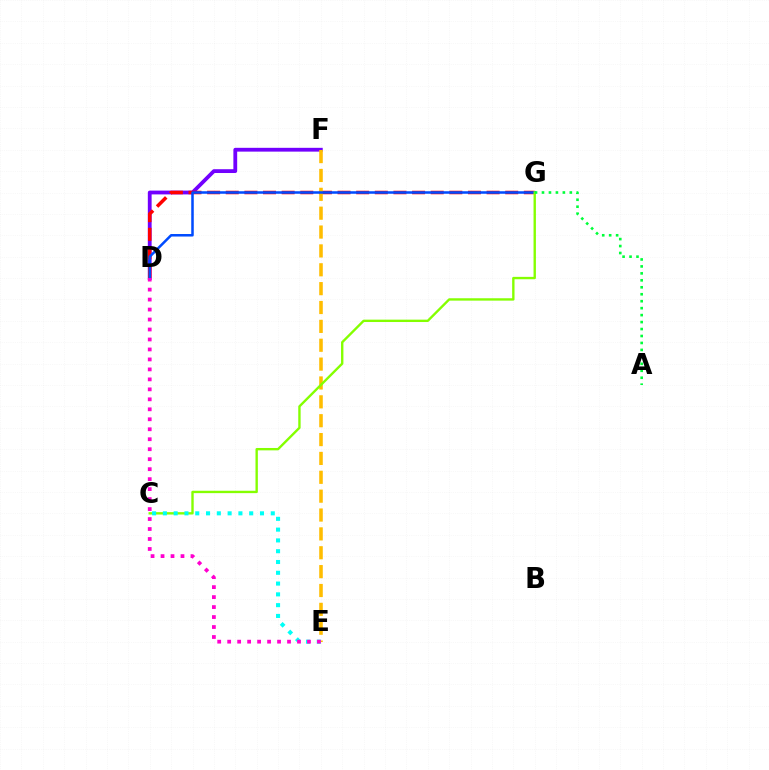{('D', 'F'): [{'color': '#7200ff', 'line_style': 'solid', 'thickness': 2.74}], ('D', 'G'): [{'color': '#ff0000', 'line_style': 'dashed', 'thickness': 2.53}, {'color': '#004bff', 'line_style': 'solid', 'thickness': 1.82}], ('E', 'F'): [{'color': '#ffbd00', 'line_style': 'dashed', 'thickness': 2.56}], ('C', 'G'): [{'color': '#84ff00', 'line_style': 'solid', 'thickness': 1.71}], ('A', 'G'): [{'color': '#00ff39', 'line_style': 'dotted', 'thickness': 1.89}], ('C', 'E'): [{'color': '#00fff6', 'line_style': 'dotted', 'thickness': 2.93}], ('D', 'E'): [{'color': '#ff00cf', 'line_style': 'dotted', 'thickness': 2.71}]}